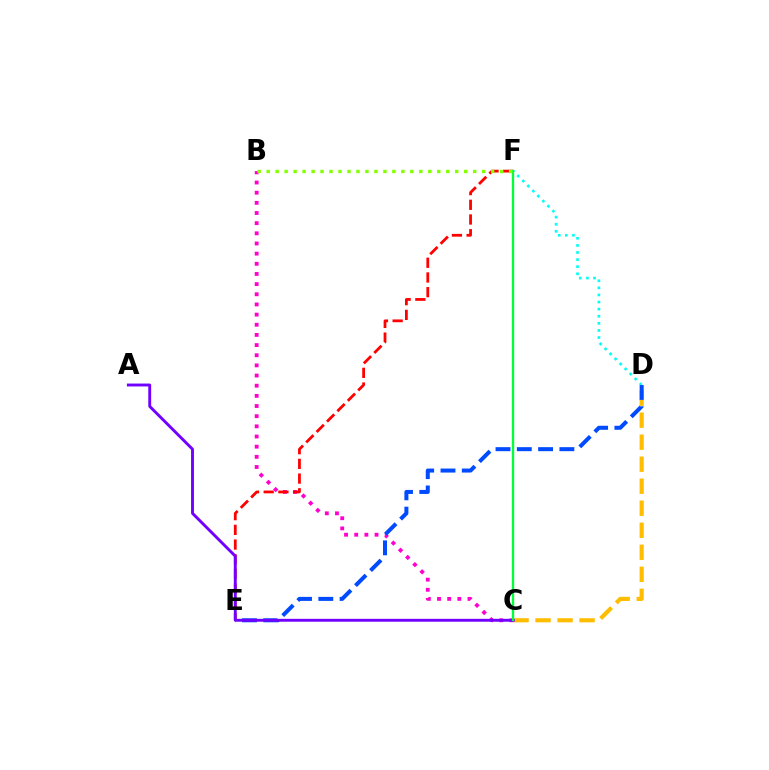{('D', 'F'): [{'color': '#00fff6', 'line_style': 'dotted', 'thickness': 1.93}], ('C', 'D'): [{'color': '#ffbd00', 'line_style': 'dashed', 'thickness': 2.99}], ('B', 'C'): [{'color': '#ff00cf', 'line_style': 'dotted', 'thickness': 2.76}], ('E', 'F'): [{'color': '#ff0000', 'line_style': 'dashed', 'thickness': 2.0}], ('D', 'E'): [{'color': '#004bff', 'line_style': 'dashed', 'thickness': 2.89}], ('A', 'C'): [{'color': '#7200ff', 'line_style': 'solid', 'thickness': 2.09}], ('C', 'F'): [{'color': '#00ff39', 'line_style': 'solid', 'thickness': 1.69}], ('B', 'F'): [{'color': '#84ff00', 'line_style': 'dotted', 'thickness': 2.44}]}